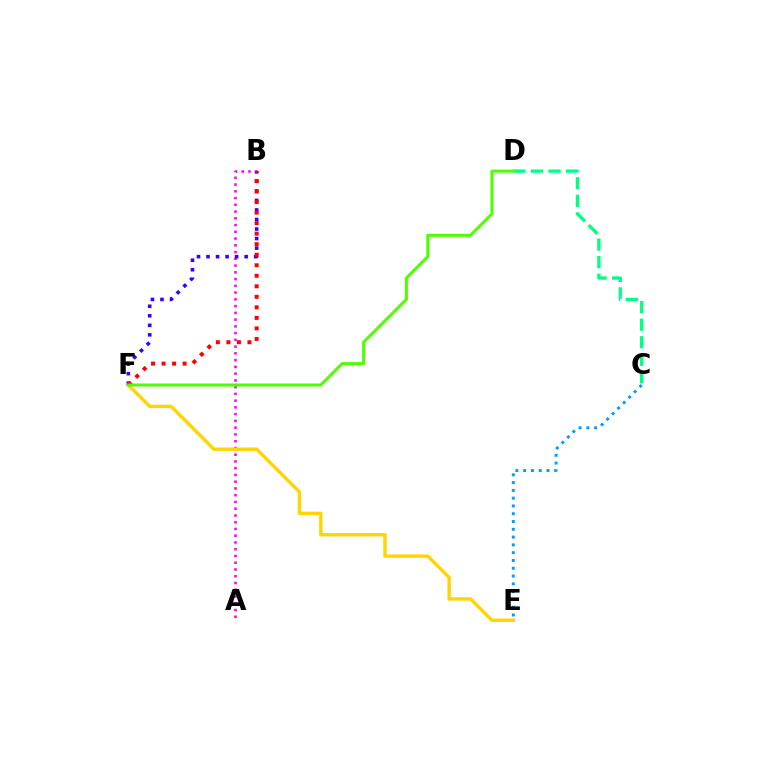{('A', 'B'): [{'color': '#ff00ed', 'line_style': 'dotted', 'thickness': 1.83}], ('E', 'F'): [{'color': '#ffd500', 'line_style': 'solid', 'thickness': 2.44}], ('C', 'D'): [{'color': '#00ff86', 'line_style': 'dashed', 'thickness': 2.38}], ('C', 'E'): [{'color': '#009eff', 'line_style': 'dotted', 'thickness': 2.12}], ('B', 'F'): [{'color': '#3700ff', 'line_style': 'dotted', 'thickness': 2.59}, {'color': '#ff0000', 'line_style': 'dotted', 'thickness': 2.86}], ('D', 'F'): [{'color': '#4fff00', 'line_style': 'solid', 'thickness': 2.18}]}